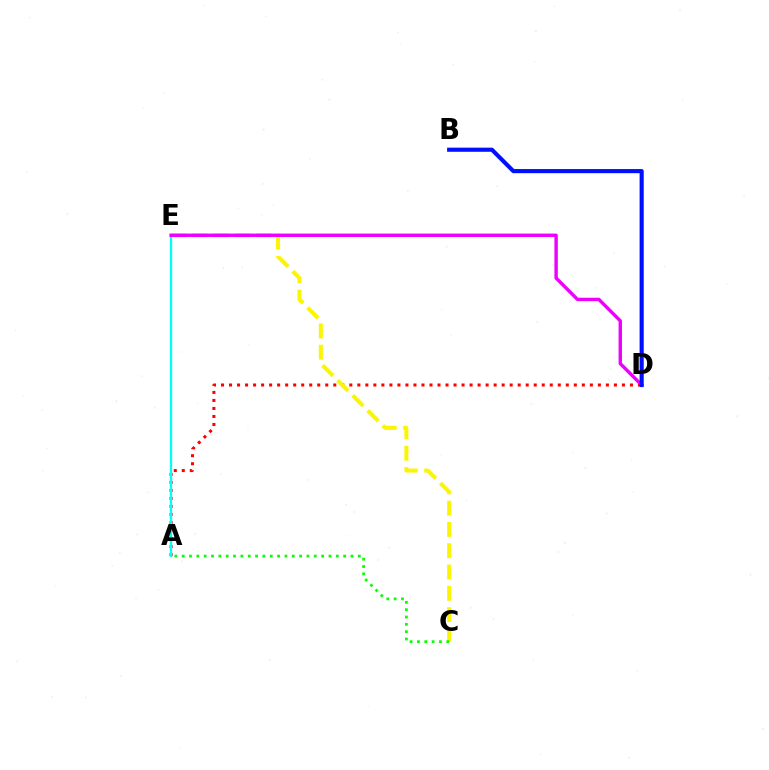{('A', 'D'): [{'color': '#ff0000', 'line_style': 'dotted', 'thickness': 2.18}], ('C', 'E'): [{'color': '#fcf500', 'line_style': 'dashed', 'thickness': 2.89}], ('A', 'E'): [{'color': '#00fff6', 'line_style': 'solid', 'thickness': 1.67}], ('D', 'E'): [{'color': '#ee00ff', 'line_style': 'solid', 'thickness': 2.45}], ('B', 'D'): [{'color': '#0010ff', 'line_style': 'solid', 'thickness': 2.97}], ('A', 'C'): [{'color': '#08ff00', 'line_style': 'dotted', 'thickness': 1.99}]}